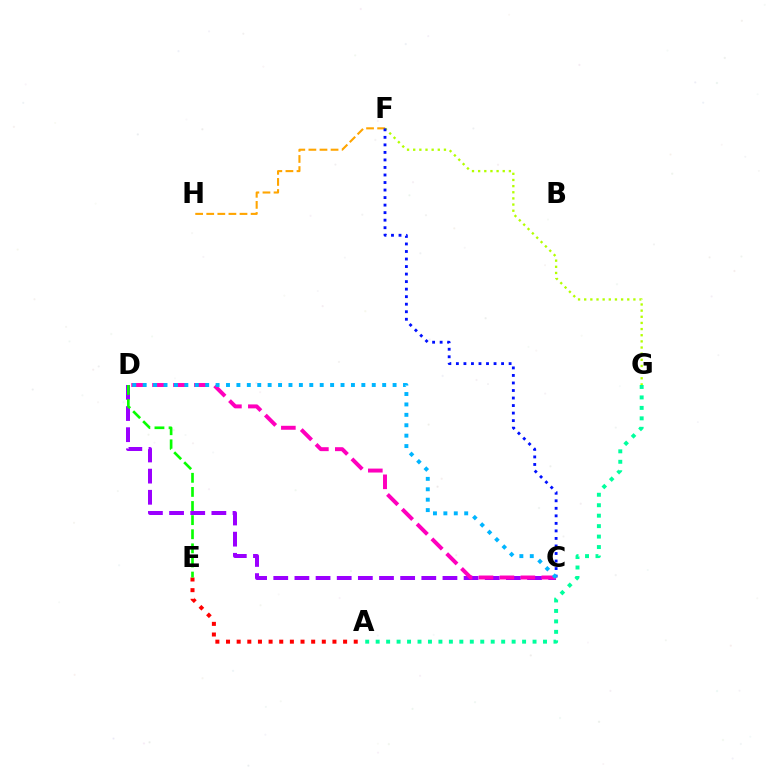{('A', 'G'): [{'color': '#00ff9d', 'line_style': 'dotted', 'thickness': 2.84}], ('F', 'G'): [{'color': '#b3ff00', 'line_style': 'dotted', 'thickness': 1.67}], ('F', 'H'): [{'color': '#ffa500', 'line_style': 'dashed', 'thickness': 1.51}], ('C', 'D'): [{'color': '#9b00ff', 'line_style': 'dashed', 'thickness': 2.87}, {'color': '#ff00bd', 'line_style': 'dashed', 'thickness': 2.84}, {'color': '#00b5ff', 'line_style': 'dotted', 'thickness': 2.83}], ('C', 'F'): [{'color': '#0010ff', 'line_style': 'dotted', 'thickness': 2.05}], ('A', 'E'): [{'color': '#ff0000', 'line_style': 'dotted', 'thickness': 2.89}], ('D', 'E'): [{'color': '#08ff00', 'line_style': 'dashed', 'thickness': 1.92}]}